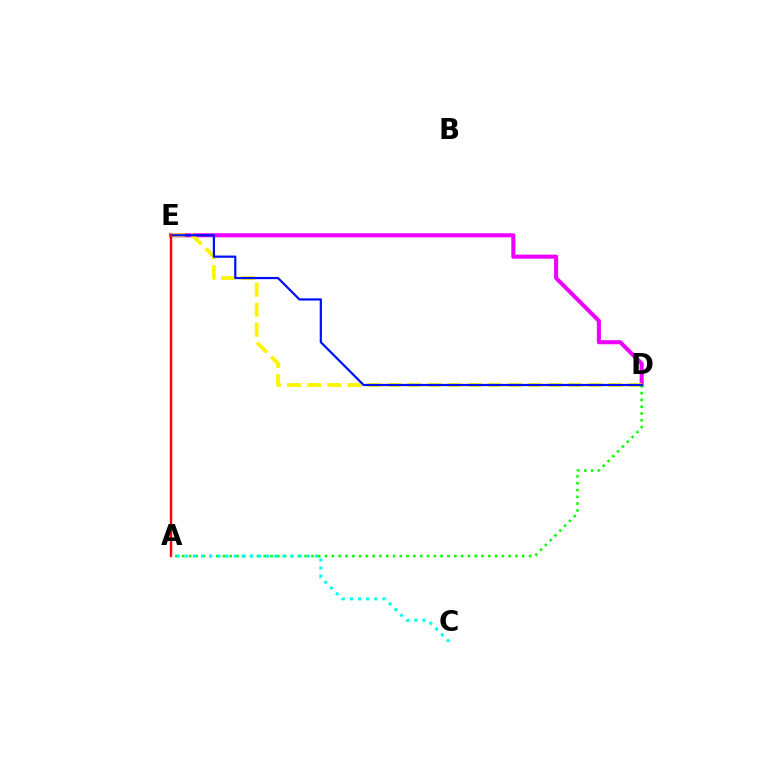{('D', 'E'): [{'color': '#ee00ff', 'line_style': 'solid', 'thickness': 2.93}, {'color': '#fcf500', 'line_style': 'dashed', 'thickness': 2.73}, {'color': '#0010ff', 'line_style': 'solid', 'thickness': 1.6}], ('A', 'D'): [{'color': '#08ff00', 'line_style': 'dotted', 'thickness': 1.85}], ('A', 'E'): [{'color': '#ff0000', 'line_style': 'solid', 'thickness': 1.73}], ('A', 'C'): [{'color': '#00fff6', 'line_style': 'dotted', 'thickness': 2.21}]}